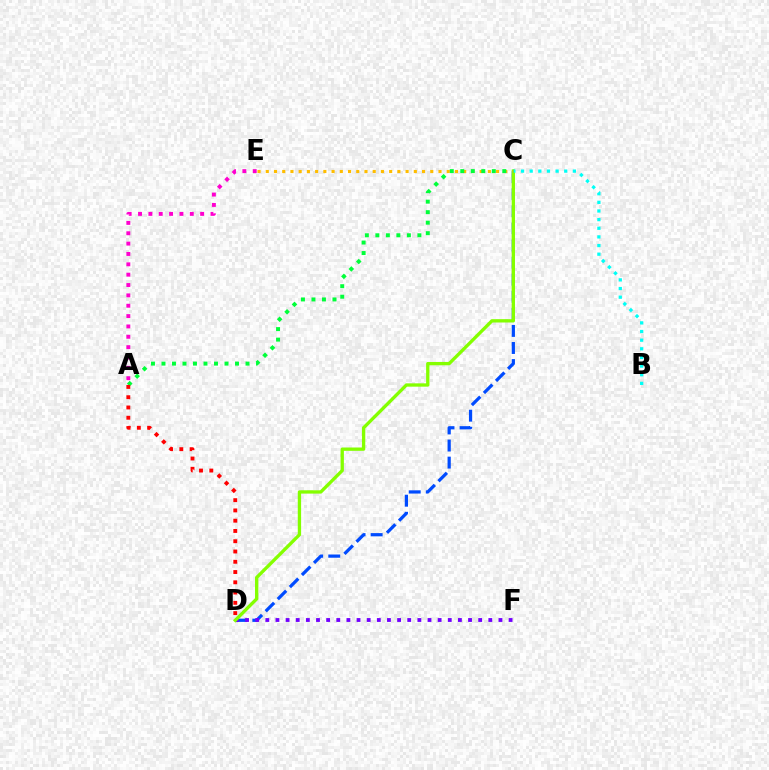{('C', 'D'): [{'color': '#004bff', 'line_style': 'dashed', 'thickness': 2.32}, {'color': '#84ff00', 'line_style': 'solid', 'thickness': 2.39}], ('A', 'E'): [{'color': '#ff00cf', 'line_style': 'dotted', 'thickness': 2.81}], ('D', 'F'): [{'color': '#7200ff', 'line_style': 'dotted', 'thickness': 2.75}], ('B', 'C'): [{'color': '#00fff6', 'line_style': 'dotted', 'thickness': 2.35}], ('C', 'E'): [{'color': '#ffbd00', 'line_style': 'dotted', 'thickness': 2.23}], ('A', 'C'): [{'color': '#00ff39', 'line_style': 'dotted', 'thickness': 2.85}], ('A', 'D'): [{'color': '#ff0000', 'line_style': 'dotted', 'thickness': 2.79}]}